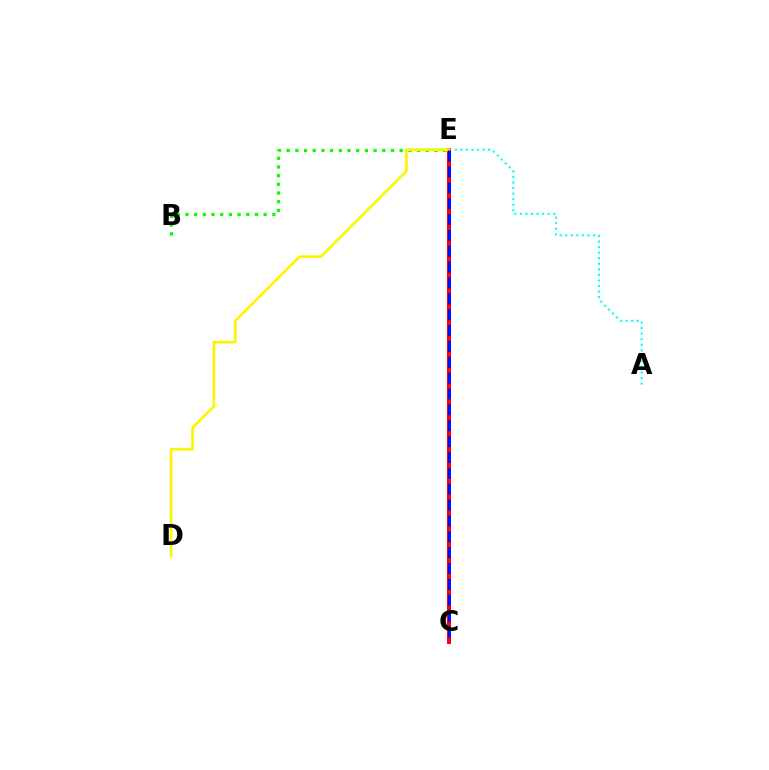{('C', 'E'): [{'color': '#ee00ff', 'line_style': 'solid', 'thickness': 2.79}, {'color': '#ff0000', 'line_style': 'solid', 'thickness': 2.73}, {'color': '#0010ff', 'line_style': 'dashed', 'thickness': 2.15}], ('B', 'E'): [{'color': '#08ff00', 'line_style': 'dotted', 'thickness': 2.36}], ('A', 'E'): [{'color': '#00fff6', 'line_style': 'dotted', 'thickness': 1.51}], ('D', 'E'): [{'color': '#fcf500', 'line_style': 'solid', 'thickness': 1.92}]}